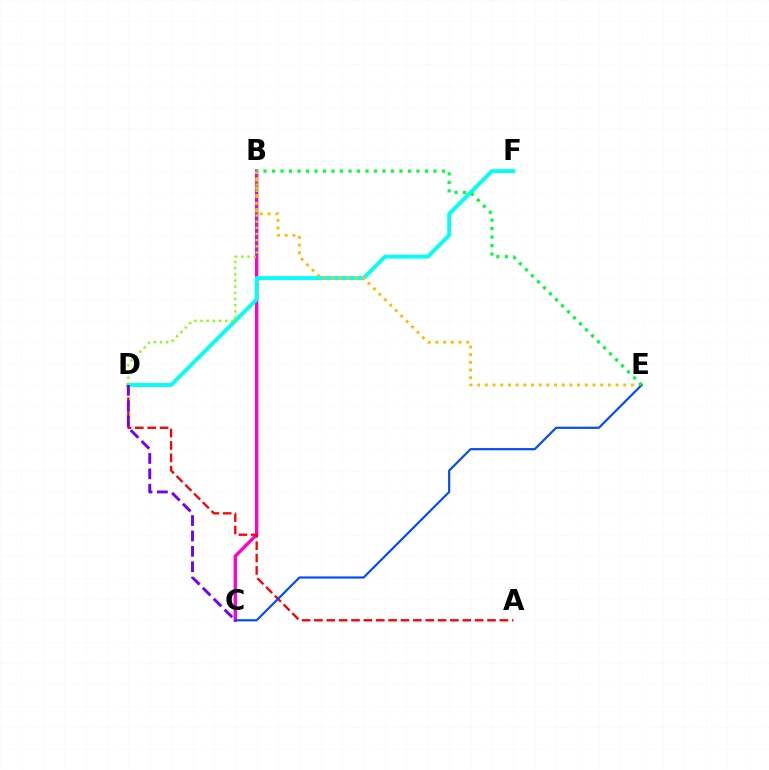{('B', 'C'): [{'color': '#ff00cf', 'line_style': 'solid', 'thickness': 2.42}], ('D', 'F'): [{'color': '#00fff6', 'line_style': 'solid', 'thickness': 2.77}], ('B', 'D'): [{'color': '#84ff00', 'line_style': 'dotted', 'thickness': 1.68}], ('B', 'E'): [{'color': '#ffbd00', 'line_style': 'dotted', 'thickness': 2.09}, {'color': '#00ff39', 'line_style': 'dotted', 'thickness': 2.31}], ('A', 'D'): [{'color': '#ff0000', 'line_style': 'dashed', 'thickness': 1.68}], ('C', 'E'): [{'color': '#004bff', 'line_style': 'solid', 'thickness': 1.56}], ('C', 'D'): [{'color': '#7200ff', 'line_style': 'dashed', 'thickness': 2.09}]}